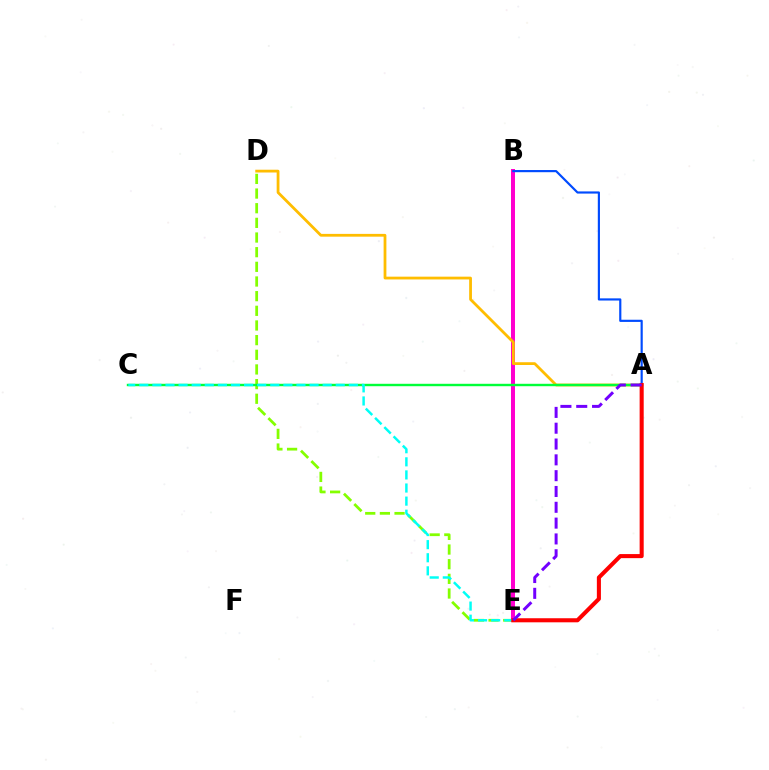{('D', 'E'): [{'color': '#84ff00', 'line_style': 'dashed', 'thickness': 1.99}], ('B', 'E'): [{'color': '#ff00cf', 'line_style': 'solid', 'thickness': 2.88}], ('A', 'D'): [{'color': '#ffbd00', 'line_style': 'solid', 'thickness': 2.0}], ('A', 'B'): [{'color': '#004bff', 'line_style': 'solid', 'thickness': 1.56}], ('A', 'C'): [{'color': '#00ff39', 'line_style': 'solid', 'thickness': 1.74}], ('C', 'E'): [{'color': '#00fff6', 'line_style': 'dashed', 'thickness': 1.78}], ('A', 'E'): [{'color': '#ff0000', 'line_style': 'solid', 'thickness': 2.93}, {'color': '#7200ff', 'line_style': 'dashed', 'thickness': 2.15}]}